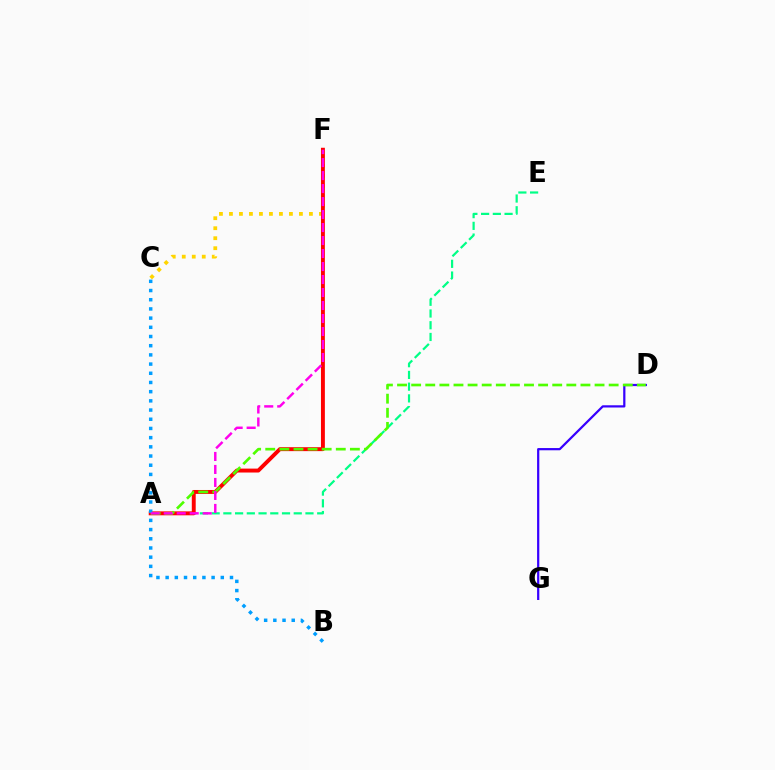{('D', 'G'): [{'color': '#3700ff', 'line_style': 'solid', 'thickness': 1.6}], ('C', 'F'): [{'color': '#ffd500', 'line_style': 'dotted', 'thickness': 2.72}], ('A', 'E'): [{'color': '#00ff86', 'line_style': 'dashed', 'thickness': 1.59}], ('A', 'F'): [{'color': '#ff0000', 'line_style': 'solid', 'thickness': 2.82}, {'color': '#ff00ed', 'line_style': 'dashed', 'thickness': 1.76}], ('A', 'D'): [{'color': '#4fff00', 'line_style': 'dashed', 'thickness': 1.92}], ('B', 'C'): [{'color': '#009eff', 'line_style': 'dotted', 'thickness': 2.5}]}